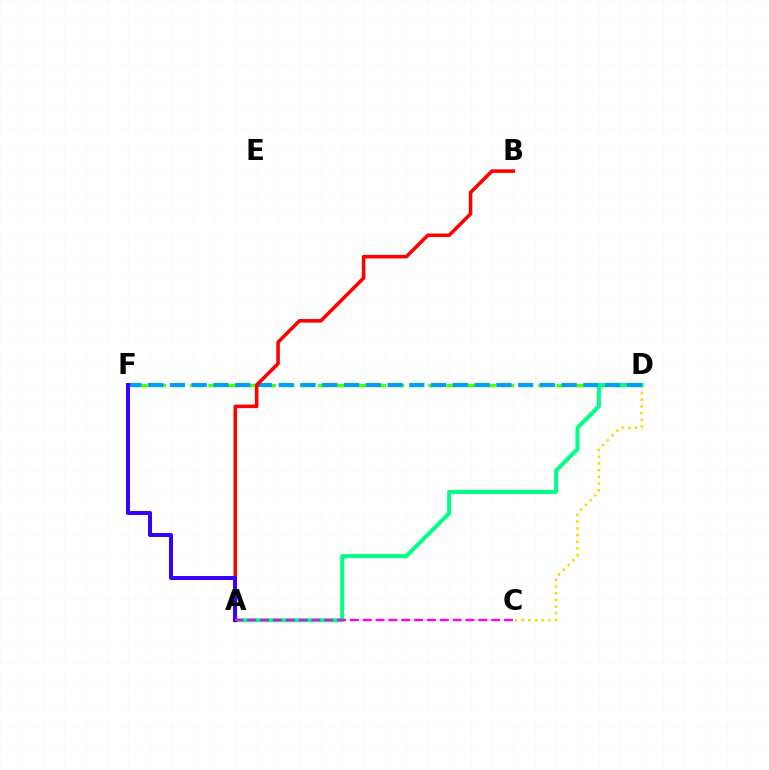{('C', 'D'): [{'color': '#ffd500', 'line_style': 'dotted', 'thickness': 1.82}], ('D', 'F'): [{'color': '#4fff00', 'line_style': 'dashed', 'thickness': 2.49}, {'color': '#009eff', 'line_style': 'dashed', 'thickness': 2.96}], ('A', 'D'): [{'color': '#00ff86', 'line_style': 'solid', 'thickness': 2.91}], ('A', 'B'): [{'color': '#ff0000', 'line_style': 'solid', 'thickness': 2.57}], ('A', 'F'): [{'color': '#3700ff', 'line_style': 'solid', 'thickness': 2.88}], ('A', 'C'): [{'color': '#ff00ed', 'line_style': 'dashed', 'thickness': 1.74}]}